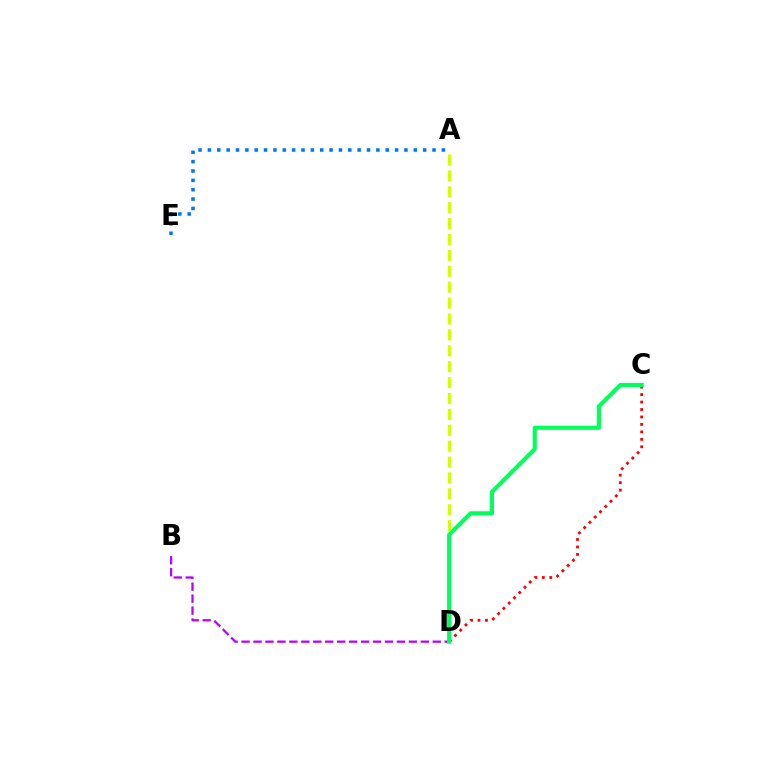{('A', 'D'): [{'color': '#d1ff00', 'line_style': 'dashed', 'thickness': 2.16}], ('A', 'E'): [{'color': '#0074ff', 'line_style': 'dotted', 'thickness': 2.54}], ('B', 'D'): [{'color': '#b900ff', 'line_style': 'dashed', 'thickness': 1.62}], ('C', 'D'): [{'color': '#ff0000', 'line_style': 'dotted', 'thickness': 2.03}, {'color': '#00ff5c', 'line_style': 'solid', 'thickness': 2.97}]}